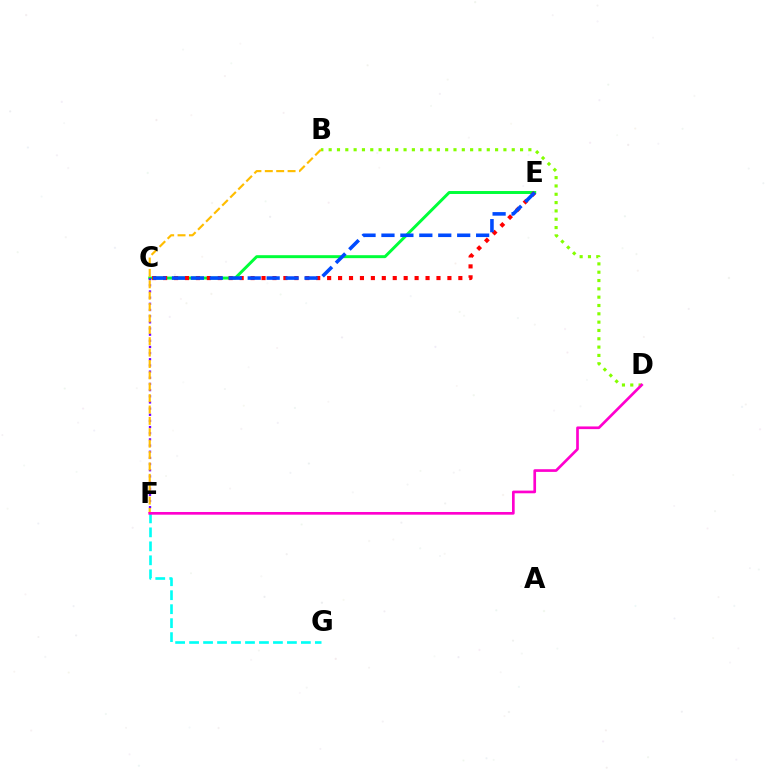{('C', 'E'): [{'color': '#00ff39', 'line_style': 'solid', 'thickness': 2.13}, {'color': '#ff0000', 'line_style': 'dotted', 'thickness': 2.97}, {'color': '#004bff', 'line_style': 'dashed', 'thickness': 2.57}], ('C', 'F'): [{'color': '#7200ff', 'line_style': 'dotted', 'thickness': 1.67}], ('F', 'G'): [{'color': '#00fff6', 'line_style': 'dashed', 'thickness': 1.9}], ('B', 'D'): [{'color': '#84ff00', 'line_style': 'dotted', 'thickness': 2.26}], ('B', 'F'): [{'color': '#ffbd00', 'line_style': 'dashed', 'thickness': 1.55}], ('D', 'F'): [{'color': '#ff00cf', 'line_style': 'solid', 'thickness': 1.93}]}